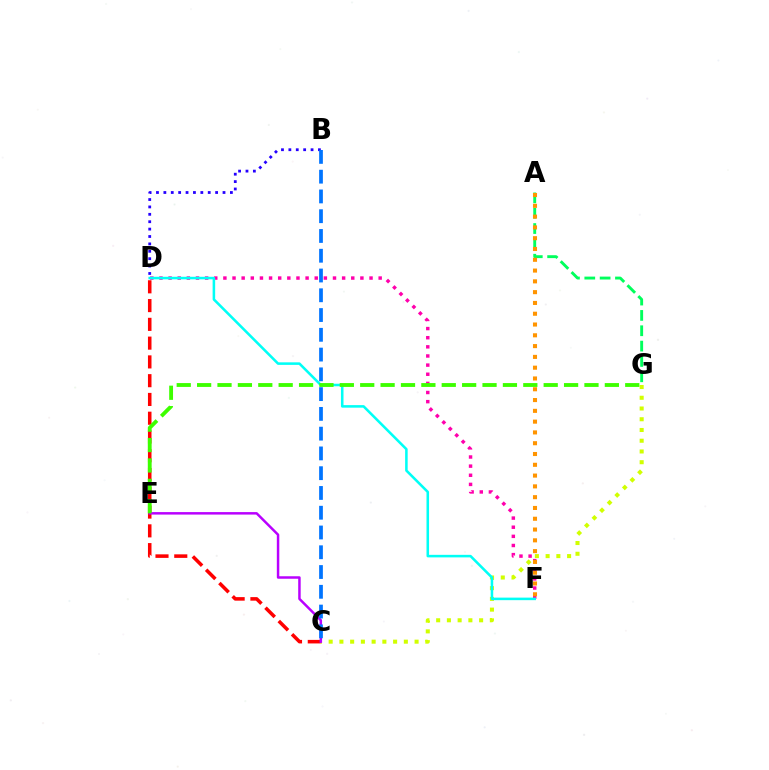{('C', 'G'): [{'color': '#d1ff00', 'line_style': 'dotted', 'thickness': 2.92}], ('C', 'D'): [{'color': '#ff0000', 'line_style': 'dashed', 'thickness': 2.55}], ('D', 'F'): [{'color': '#ff00ac', 'line_style': 'dotted', 'thickness': 2.48}, {'color': '#00fff6', 'line_style': 'solid', 'thickness': 1.83}], ('A', 'G'): [{'color': '#00ff5c', 'line_style': 'dashed', 'thickness': 2.08}], ('C', 'E'): [{'color': '#b900ff', 'line_style': 'solid', 'thickness': 1.79}], ('B', 'D'): [{'color': '#2500ff', 'line_style': 'dotted', 'thickness': 2.01}], ('B', 'C'): [{'color': '#0074ff', 'line_style': 'dashed', 'thickness': 2.69}], ('A', 'F'): [{'color': '#ff9400', 'line_style': 'dotted', 'thickness': 2.93}], ('E', 'G'): [{'color': '#3dff00', 'line_style': 'dashed', 'thickness': 2.77}]}